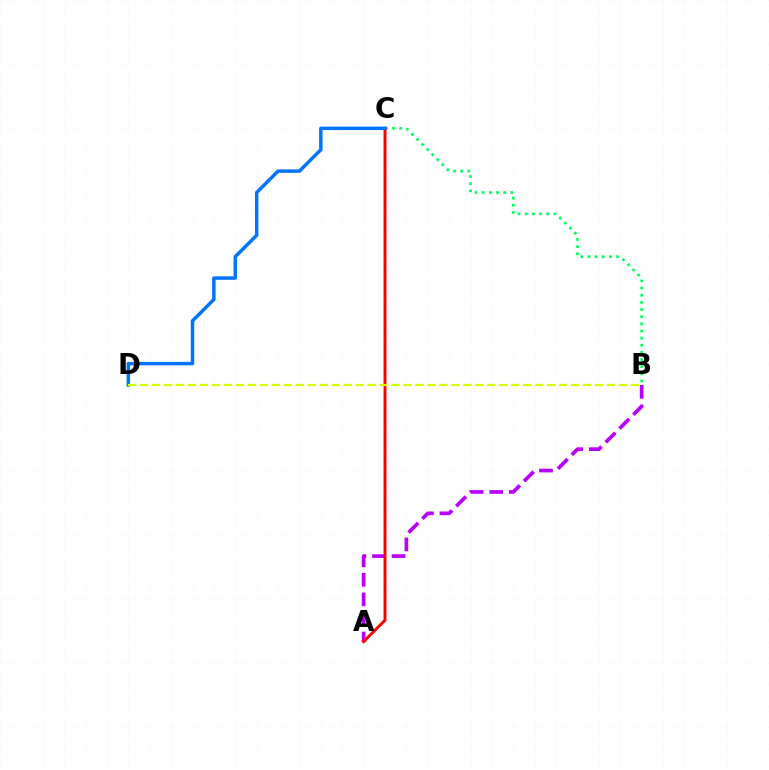{('A', 'B'): [{'color': '#b900ff', 'line_style': 'dashed', 'thickness': 2.66}], ('B', 'C'): [{'color': '#00ff5c', 'line_style': 'dotted', 'thickness': 1.94}], ('A', 'C'): [{'color': '#ff0000', 'line_style': 'solid', 'thickness': 2.12}], ('C', 'D'): [{'color': '#0074ff', 'line_style': 'solid', 'thickness': 2.49}], ('B', 'D'): [{'color': '#d1ff00', 'line_style': 'dashed', 'thickness': 1.63}]}